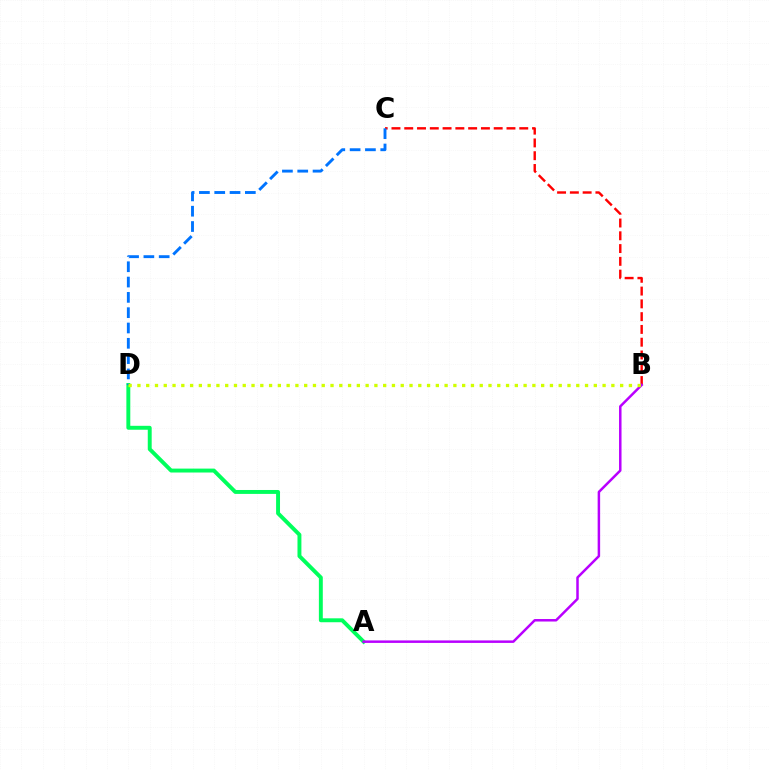{('B', 'C'): [{'color': '#ff0000', 'line_style': 'dashed', 'thickness': 1.74}], ('A', 'D'): [{'color': '#00ff5c', 'line_style': 'solid', 'thickness': 2.82}], ('C', 'D'): [{'color': '#0074ff', 'line_style': 'dashed', 'thickness': 2.08}], ('A', 'B'): [{'color': '#b900ff', 'line_style': 'solid', 'thickness': 1.79}], ('B', 'D'): [{'color': '#d1ff00', 'line_style': 'dotted', 'thickness': 2.38}]}